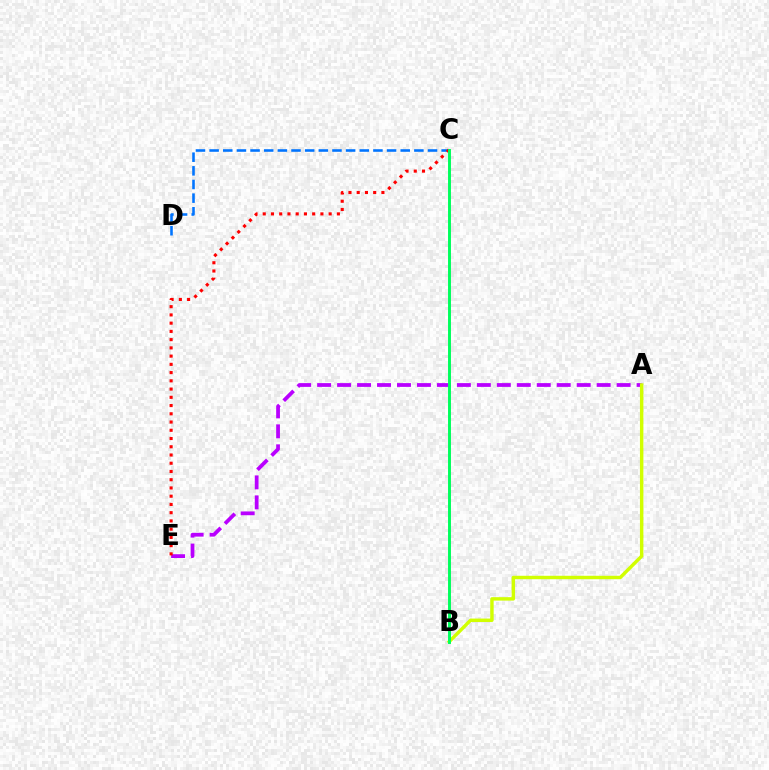{('A', 'E'): [{'color': '#b900ff', 'line_style': 'dashed', 'thickness': 2.71}], ('C', 'D'): [{'color': '#0074ff', 'line_style': 'dashed', 'thickness': 1.85}], ('A', 'B'): [{'color': '#d1ff00', 'line_style': 'solid', 'thickness': 2.47}], ('C', 'E'): [{'color': '#ff0000', 'line_style': 'dotted', 'thickness': 2.24}], ('B', 'C'): [{'color': '#00ff5c', 'line_style': 'solid', 'thickness': 2.11}]}